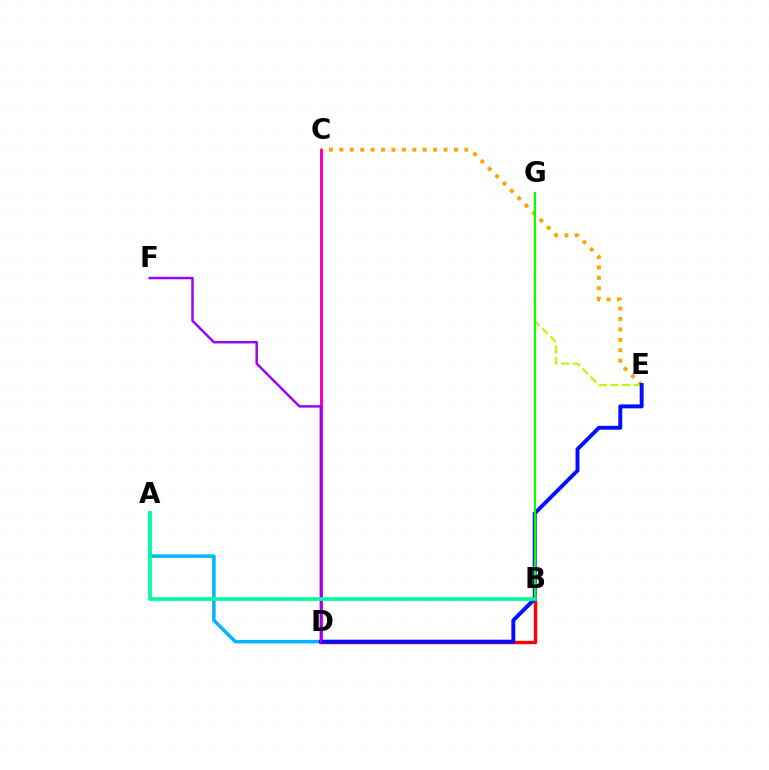{('A', 'D'): [{'color': '#00b5ff', 'line_style': 'solid', 'thickness': 2.5}], ('C', 'E'): [{'color': '#ffa500', 'line_style': 'dotted', 'thickness': 2.83}], ('B', 'D'): [{'color': '#ff0000', 'line_style': 'solid', 'thickness': 2.45}], ('E', 'G'): [{'color': '#b3ff00', 'line_style': 'dashed', 'thickness': 1.58}], ('C', 'D'): [{'color': '#ff00bd', 'line_style': 'solid', 'thickness': 2.15}], ('D', 'E'): [{'color': '#0010ff', 'line_style': 'solid', 'thickness': 2.82}], ('D', 'F'): [{'color': '#9b00ff', 'line_style': 'solid', 'thickness': 1.76}], ('B', 'G'): [{'color': '#08ff00', 'line_style': 'solid', 'thickness': 1.54}], ('A', 'B'): [{'color': '#00ff9d', 'line_style': 'solid', 'thickness': 2.68}]}